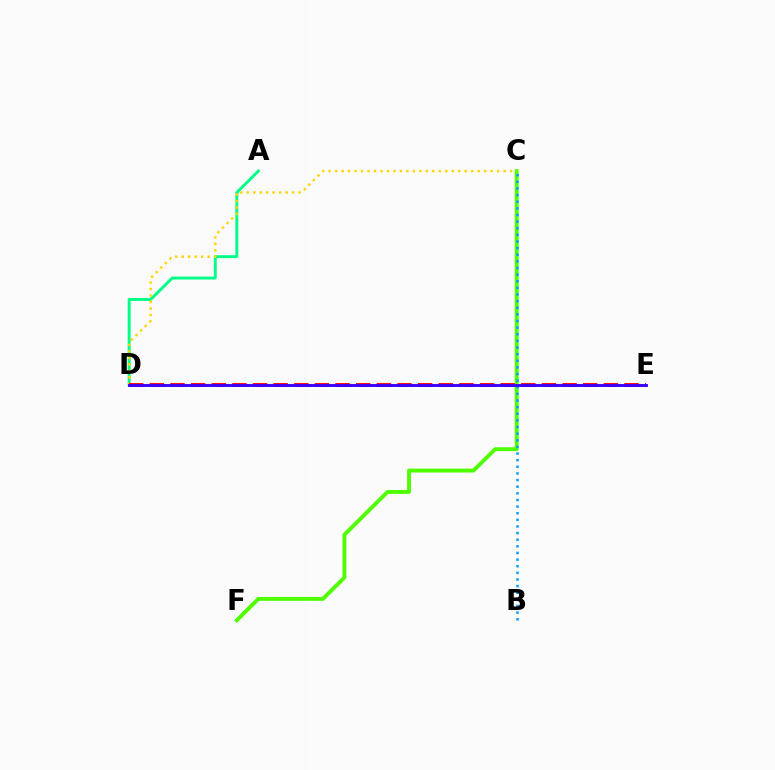{('A', 'D'): [{'color': '#00ff86', 'line_style': 'solid', 'thickness': 2.11}], ('C', 'F'): [{'color': '#4fff00', 'line_style': 'solid', 'thickness': 2.81}], ('C', 'D'): [{'color': '#ffd500', 'line_style': 'dotted', 'thickness': 1.76}], ('D', 'E'): [{'color': '#ff00ed', 'line_style': 'dotted', 'thickness': 1.87}, {'color': '#ff0000', 'line_style': 'dashed', 'thickness': 2.8}, {'color': '#3700ff', 'line_style': 'solid', 'thickness': 2.07}], ('B', 'C'): [{'color': '#009eff', 'line_style': 'dotted', 'thickness': 1.8}]}